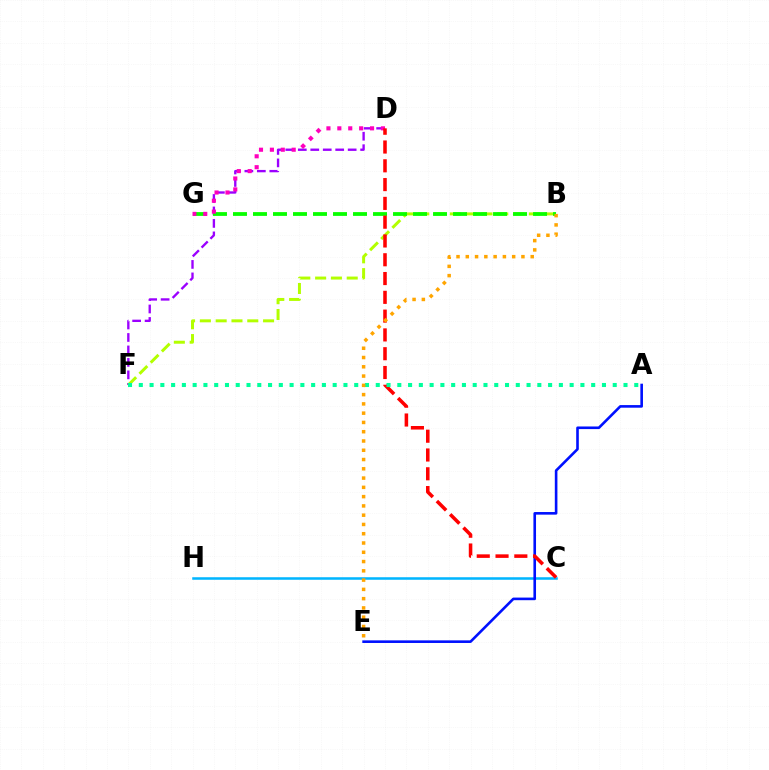{('C', 'H'): [{'color': '#00b5ff', 'line_style': 'solid', 'thickness': 1.82}], ('D', 'F'): [{'color': '#9b00ff', 'line_style': 'dashed', 'thickness': 1.69}], ('B', 'F'): [{'color': '#b3ff00', 'line_style': 'dashed', 'thickness': 2.15}], ('A', 'E'): [{'color': '#0010ff', 'line_style': 'solid', 'thickness': 1.88}], ('B', 'G'): [{'color': '#08ff00', 'line_style': 'dashed', 'thickness': 2.72}], ('D', 'G'): [{'color': '#ff00bd', 'line_style': 'dotted', 'thickness': 2.96}], ('C', 'D'): [{'color': '#ff0000', 'line_style': 'dashed', 'thickness': 2.55}], ('A', 'F'): [{'color': '#00ff9d', 'line_style': 'dotted', 'thickness': 2.93}], ('B', 'E'): [{'color': '#ffa500', 'line_style': 'dotted', 'thickness': 2.52}]}